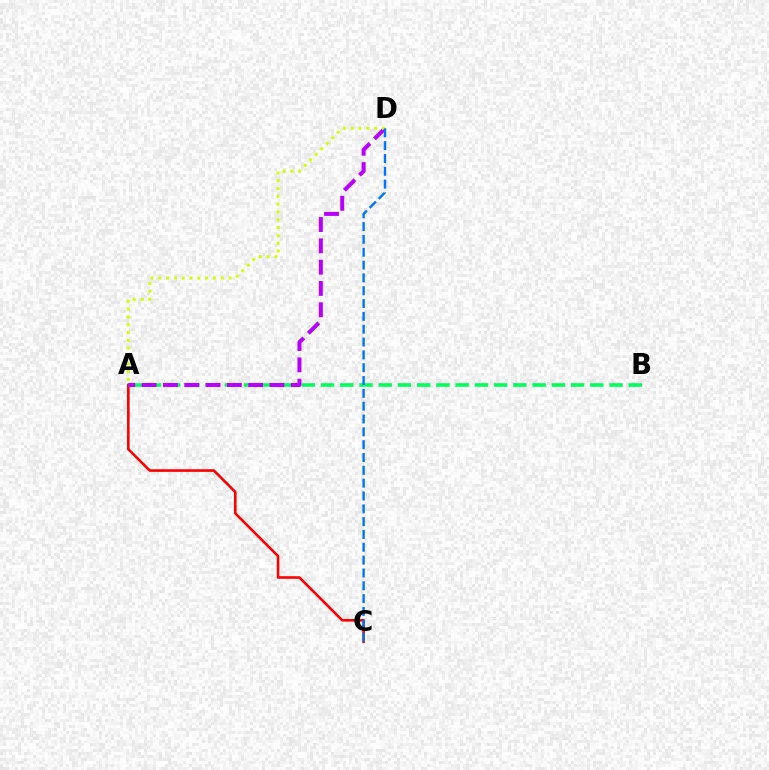{('A', 'C'): [{'color': '#ff0000', 'line_style': 'solid', 'thickness': 1.89}], ('A', 'B'): [{'color': '#00ff5c', 'line_style': 'dashed', 'thickness': 2.61}], ('A', 'D'): [{'color': '#b900ff', 'line_style': 'dashed', 'thickness': 2.9}, {'color': '#d1ff00', 'line_style': 'dotted', 'thickness': 2.12}], ('C', 'D'): [{'color': '#0074ff', 'line_style': 'dashed', 'thickness': 1.74}]}